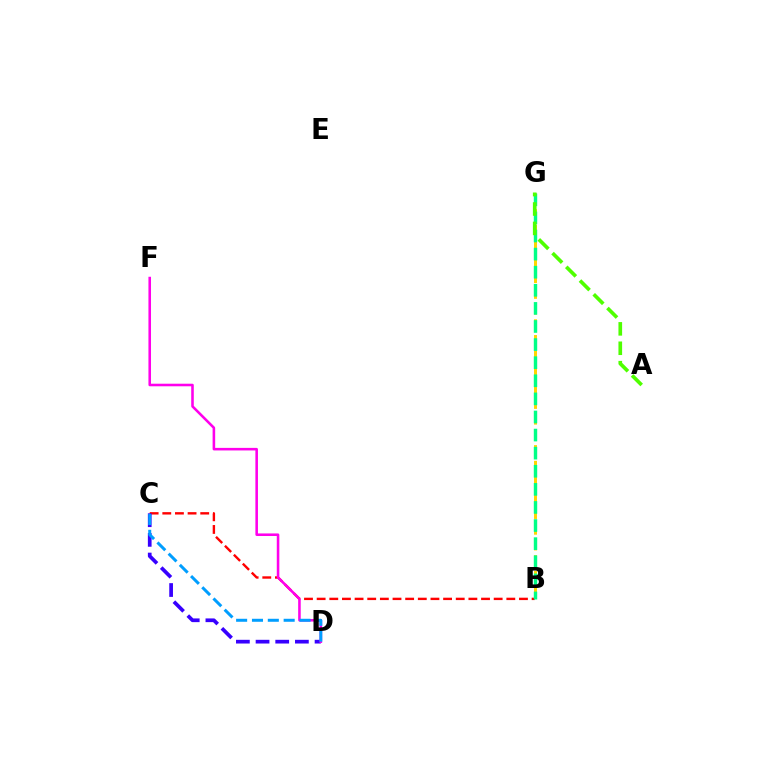{('B', 'C'): [{'color': '#ff0000', 'line_style': 'dashed', 'thickness': 1.72}], ('C', 'D'): [{'color': '#3700ff', 'line_style': 'dashed', 'thickness': 2.67}, {'color': '#009eff', 'line_style': 'dashed', 'thickness': 2.15}], ('B', 'G'): [{'color': '#ffd500', 'line_style': 'dashed', 'thickness': 2.14}, {'color': '#00ff86', 'line_style': 'dashed', 'thickness': 2.46}], ('D', 'F'): [{'color': '#ff00ed', 'line_style': 'solid', 'thickness': 1.85}], ('A', 'G'): [{'color': '#4fff00', 'line_style': 'dashed', 'thickness': 2.64}]}